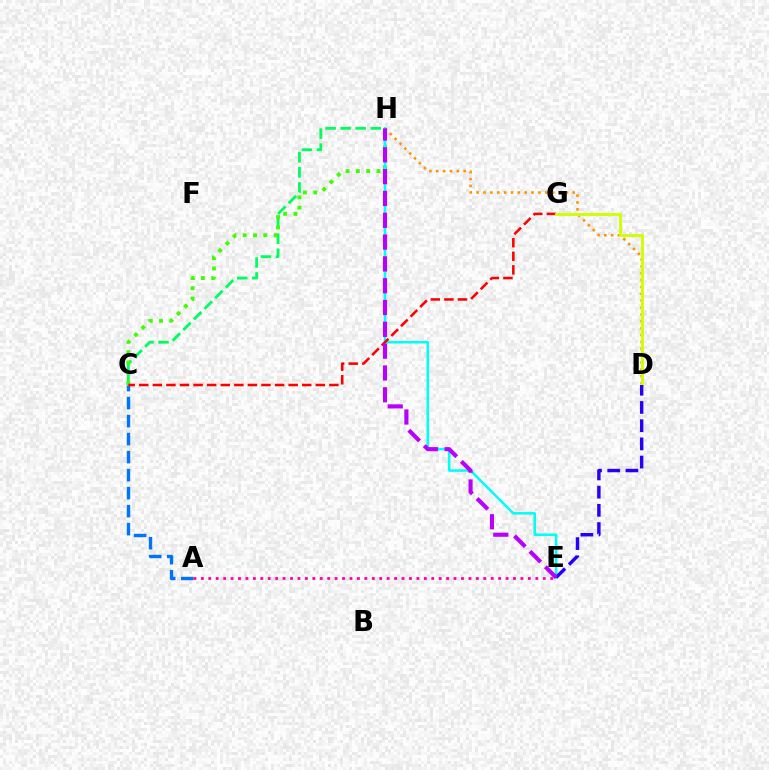{('A', 'C'): [{'color': '#0074ff', 'line_style': 'dashed', 'thickness': 2.45}], ('C', 'H'): [{'color': '#00ff5c', 'line_style': 'dashed', 'thickness': 2.04}, {'color': '#3dff00', 'line_style': 'dotted', 'thickness': 2.8}], ('D', 'H'): [{'color': '#ff9400', 'line_style': 'dotted', 'thickness': 1.87}], ('E', 'H'): [{'color': '#00fff6', 'line_style': 'solid', 'thickness': 1.86}, {'color': '#b900ff', 'line_style': 'dashed', 'thickness': 2.96}], ('C', 'G'): [{'color': '#ff0000', 'line_style': 'dashed', 'thickness': 1.84}], ('D', 'G'): [{'color': '#d1ff00', 'line_style': 'solid', 'thickness': 2.09}], ('D', 'E'): [{'color': '#2500ff', 'line_style': 'dashed', 'thickness': 2.47}], ('A', 'E'): [{'color': '#ff00ac', 'line_style': 'dotted', 'thickness': 2.02}]}